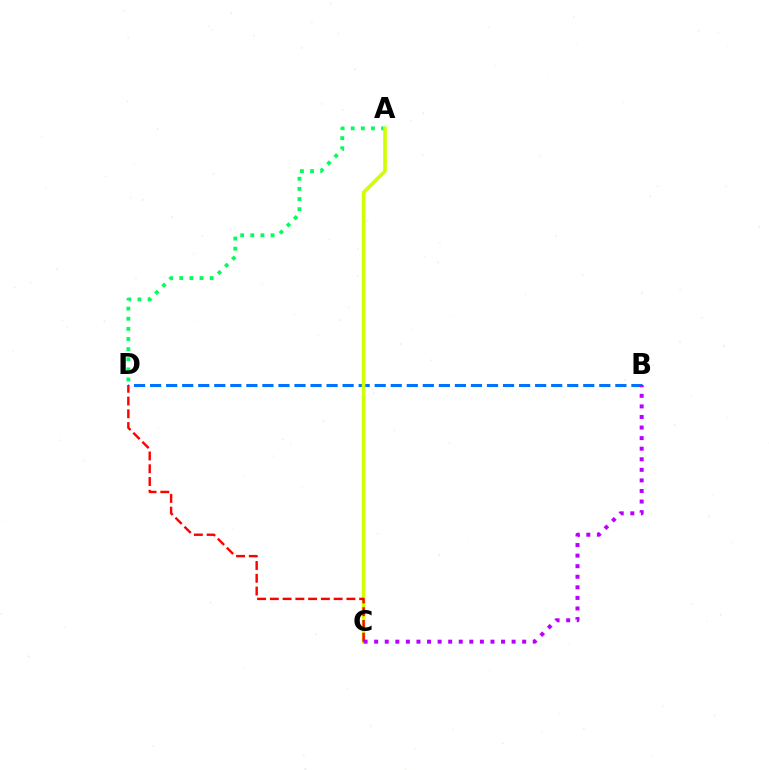{('A', 'D'): [{'color': '#00ff5c', 'line_style': 'dotted', 'thickness': 2.75}], ('B', 'D'): [{'color': '#0074ff', 'line_style': 'dashed', 'thickness': 2.18}], ('A', 'C'): [{'color': '#d1ff00', 'line_style': 'solid', 'thickness': 2.62}], ('C', 'D'): [{'color': '#ff0000', 'line_style': 'dashed', 'thickness': 1.73}], ('B', 'C'): [{'color': '#b900ff', 'line_style': 'dotted', 'thickness': 2.87}]}